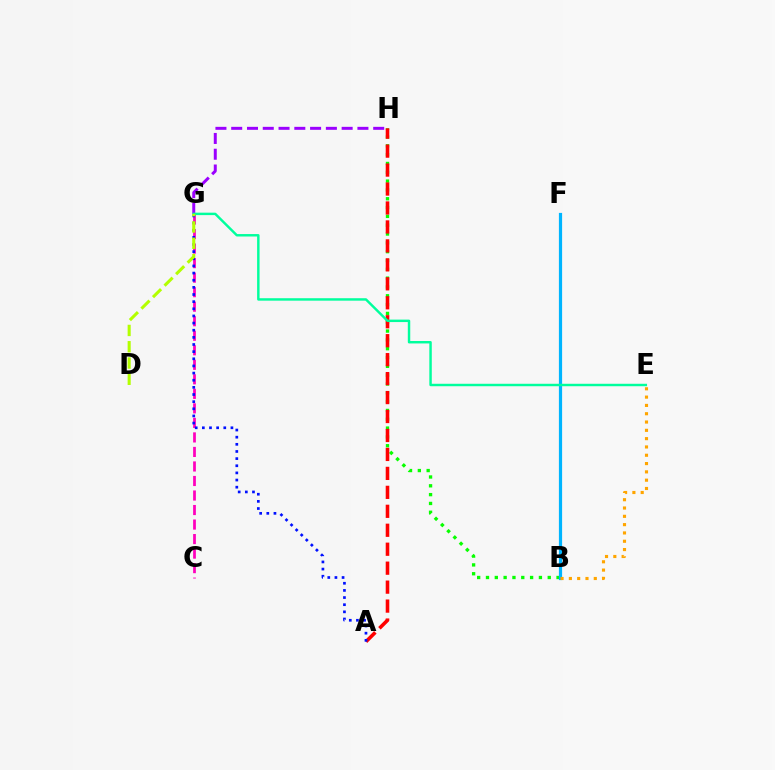{('G', 'H'): [{'color': '#9b00ff', 'line_style': 'dashed', 'thickness': 2.14}], ('B', 'H'): [{'color': '#08ff00', 'line_style': 'dotted', 'thickness': 2.4}], ('C', 'G'): [{'color': '#ff00bd', 'line_style': 'dashed', 'thickness': 1.97}], ('A', 'H'): [{'color': '#ff0000', 'line_style': 'dashed', 'thickness': 2.58}], ('A', 'G'): [{'color': '#0010ff', 'line_style': 'dotted', 'thickness': 1.94}], ('B', 'F'): [{'color': '#00b5ff', 'line_style': 'solid', 'thickness': 2.3}], ('E', 'G'): [{'color': '#00ff9d', 'line_style': 'solid', 'thickness': 1.76}], ('B', 'E'): [{'color': '#ffa500', 'line_style': 'dotted', 'thickness': 2.26}], ('D', 'G'): [{'color': '#b3ff00', 'line_style': 'dashed', 'thickness': 2.21}]}